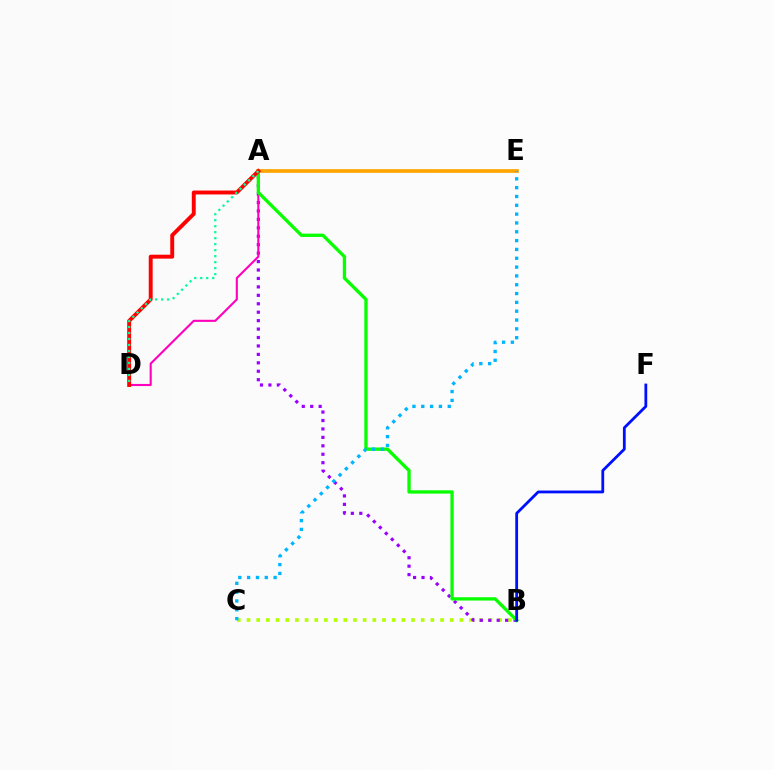{('B', 'C'): [{'color': '#b3ff00', 'line_style': 'dotted', 'thickness': 2.63}], ('A', 'B'): [{'color': '#9b00ff', 'line_style': 'dotted', 'thickness': 2.29}, {'color': '#08ff00', 'line_style': 'solid', 'thickness': 2.38}], ('A', 'D'): [{'color': '#ff00bd', 'line_style': 'solid', 'thickness': 1.52}, {'color': '#ff0000', 'line_style': 'solid', 'thickness': 2.82}, {'color': '#00ff9d', 'line_style': 'dotted', 'thickness': 1.63}], ('A', 'E'): [{'color': '#ffa500', 'line_style': 'solid', 'thickness': 2.67}], ('B', 'F'): [{'color': '#0010ff', 'line_style': 'solid', 'thickness': 2.01}], ('C', 'E'): [{'color': '#00b5ff', 'line_style': 'dotted', 'thickness': 2.4}]}